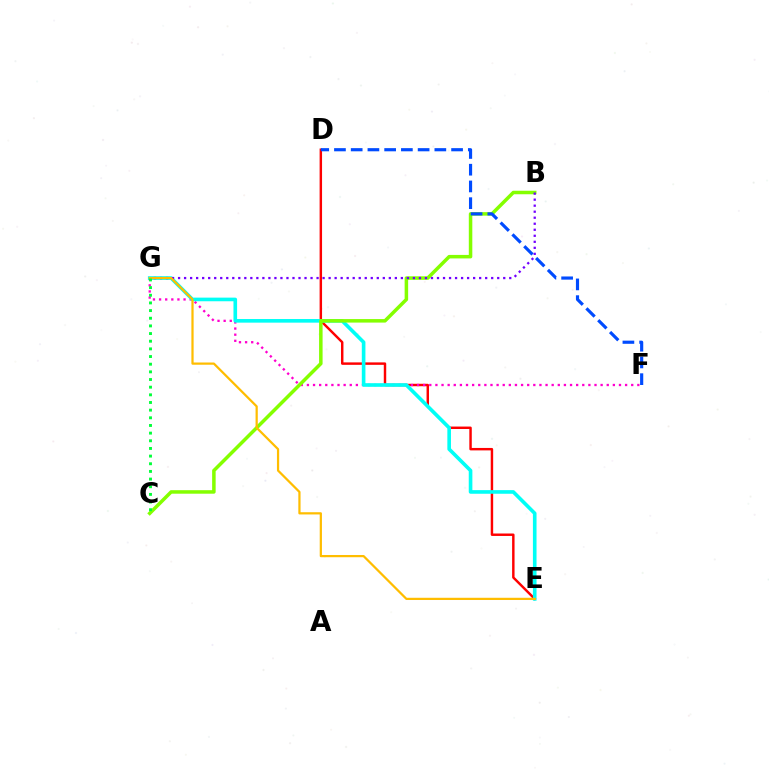{('D', 'E'): [{'color': '#ff0000', 'line_style': 'solid', 'thickness': 1.76}], ('F', 'G'): [{'color': '#ff00cf', 'line_style': 'dotted', 'thickness': 1.66}], ('E', 'G'): [{'color': '#00fff6', 'line_style': 'solid', 'thickness': 2.61}, {'color': '#ffbd00', 'line_style': 'solid', 'thickness': 1.61}], ('B', 'C'): [{'color': '#84ff00', 'line_style': 'solid', 'thickness': 2.53}], ('B', 'G'): [{'color': '#7200ff', 'line_style': 'dotted', 'thickness': 1.64}], ('D', 'F'): [{'color': '#004bff', 'line_style': 'dashed', 'thickness': 2.27}], ('C', 'G'): [{'color': '#00ff39', 'line_style': 'dotted', 'thickness': 2.08}]}